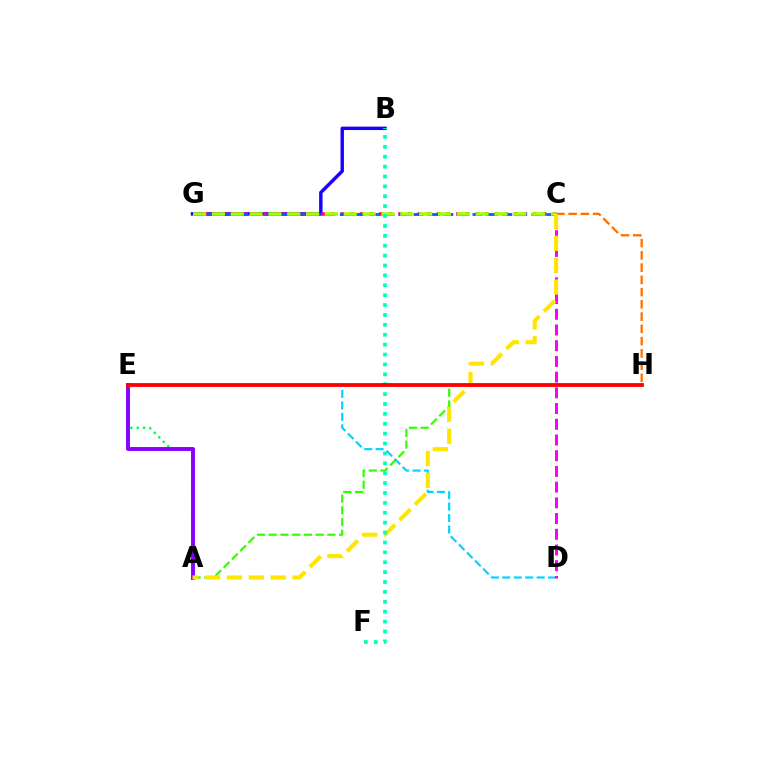{('B', 'G'): [{'color': '#1900ff', 'line_style': 'solid', 'thickness': 2.47}], ('A', 'H'): [{'color': '#31ff00', 'line_style': 'dashed', 'thickness': 1.59}], ('C', 'H'): [{'color': '#ff7000', 'line_style': 'dashed', 'thickness': 1.66}], ('D', 'E'): [{'color': '#00d3ff', 'line_style': 'dashed', 'thickness': 1.55}], ('A', 'E'): [{'color': '#00ff45', 'line_style': 'dotted', 'thickness': 1.73}, {'color': '#8a00ff', 'line_style': 'solid', 'thickness': 2.82}], ('C', 'G'): [{'color': '#ff0088', 'line_style': 'dotted', 'thickness': 2.62}, {'color': '#005dff', 'line_style': 'dashed', 'thickness': 2.0}, {'color': '#a2ff00', 'line_style': 'dashed', 'thickness': 2.56}], ('C', 'D'): [{'color': '#fa00f9', 'line_style': 'dashed', 'thickness': 2.13}], ('A', 'C'): [{'color': '#ffe600', 'line_style': 'dashed', 'thickness': 2.97}], ('B', 'F'): [{'color': '#00ffbb', 'line_style': 'dotted', 'thickness': 2.69}], ('E', 'H'): [{'color': '#ff0000', 'line_style': 'solid', 'thickness': 2.74}]}